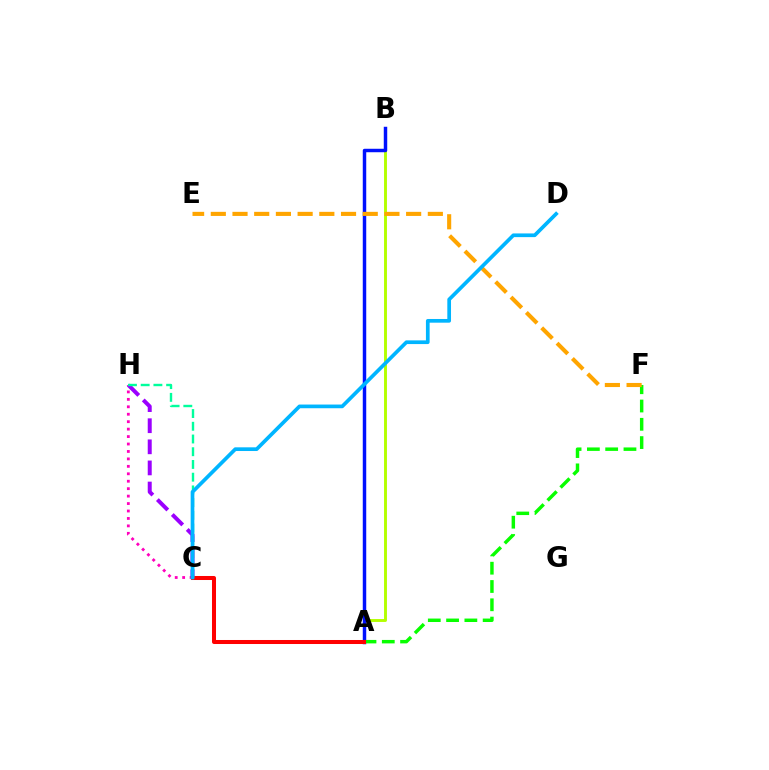{('C', 'H'): [{'color': '#ff00bd', 'line_style': 'dotted', 'thickness': 2.02}, {'color': '#9b00ff', 'line_style': 'dashed', 'thickness': 2.87}, {'color': '#00ff9d', 'line_style': 'dashed', 'thickness': 1.73}], ('A', 'B'): [{'color': '#b3ff00', 'line_style': 'solid', 'thickness': 2.09}, {'color': '#0010ff', 'line_style': 'solid', 'thickness': 2.49}], ('A', 'F'): [{'color': '#08ff00', 'line_style': 'dashed', 'thickness': 2.48}], ('A', 'C'): [{'color': '#ff0000', 'line_style': 'solid', 'thickness': 2.9}], ('E', 'F'): [{'color': '#ffa500', 'line_style': 'dashed', 'thickness': 2.95}], ('C', 'D'): [{'color': '#00b5ff', 'line_style': 'solid', 'thickness': 2.66}]}